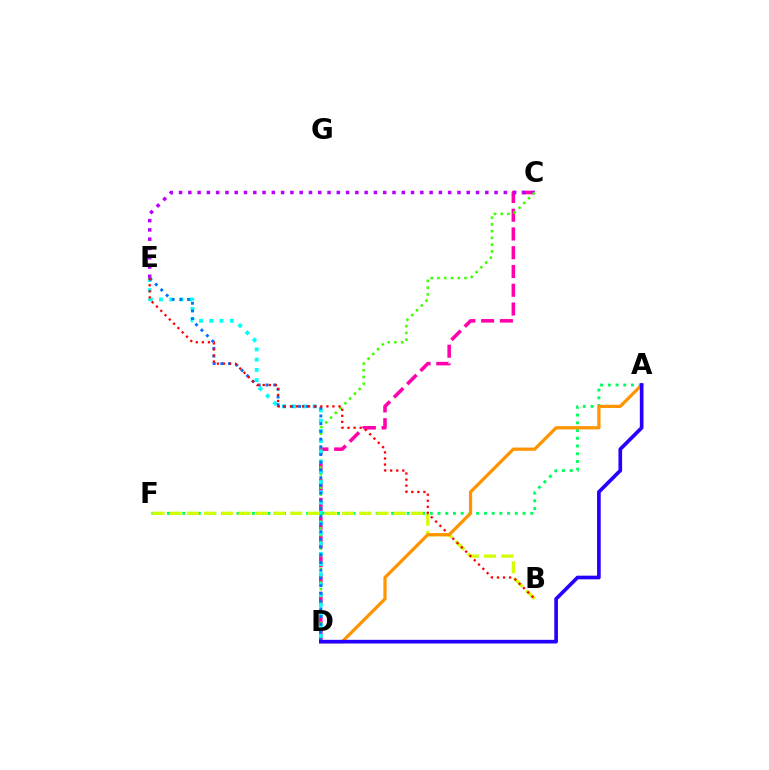{('C', 'D'): [{'color': '#ff00ac', 'line_style': 'dashed', 'thickness': 2.55}, {'color': '#3dff00', 'line_style': 'dotted', 'thickness': 1.84}], ('C', 'E'): [{'color': '#b900ff', 'line_style': 'dotted', 'thickness': 2.52}], ('D', 'E'): [{'color': '#00fff6', 'line_style': 'dotted', 'thickness': 2.78}, {'color': '#0074ff', 'line_style': 'dotted', 'thickness': 2.1}], ('A', 'F'): [{'color': '#00ff5c', 'line_style': 'dotted', 'thickness': 2.1}], ('B', 'F'): [{'color': '#d1ff00', 'line_style': 'dashed', 'thickness': 2.34}], ('B', 'E'): [{'color': '#ff0000', 'line_style': 'dotted', 'thickness': 1.65}], ('A', 'D'): [{'color': '#ff9400', 'line_style': 'solid', 'thickness': 2.33}, {'color': '#2500ff', 'line_style': 'solid', 'thickness': 2.64}]}